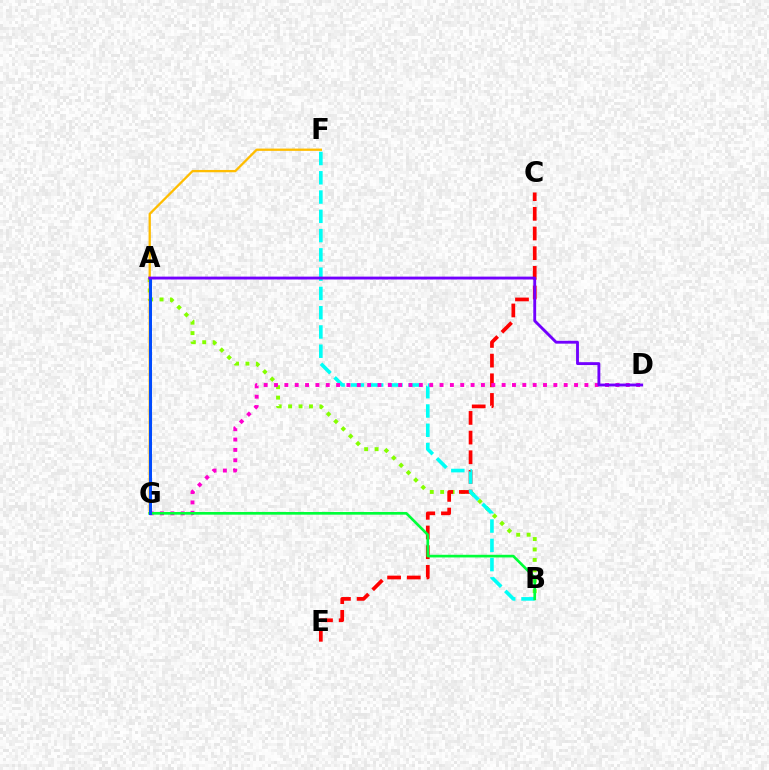{('A', 'B'): [{'color': '#84ff00', 'line_style': 'dotted', 'thickness': 2.83}], ('C', 'E'): [{'color': '#ff0000', 'line_style': 'dashed', 'thickness': 2.67}], ('B', 'F'): [{'color': '#00fff6', 'line_style': 'dashed', 'thickness': 2.62}], ('F', 'G'): [{'color': '#ffbd00', 'line_style': 'solid', 'thickness': 1.65}], ('D', 'G'): [{'color': '#ff00cf', 'line_style': 'dotted', 'thickness': 2.81}], ('B', 'G'): [{'color': '#00ff39', 'line_style': 'solid', 'thickness': 1.92}], ('A', 'G'): [{'color': '#004bff', 'line_style': 'solid', 'thickness': 2.17}], ('A', 'D'): [{'color': '#7200ff', 'line_style': 'solid', 'thickness': 2.07}]}